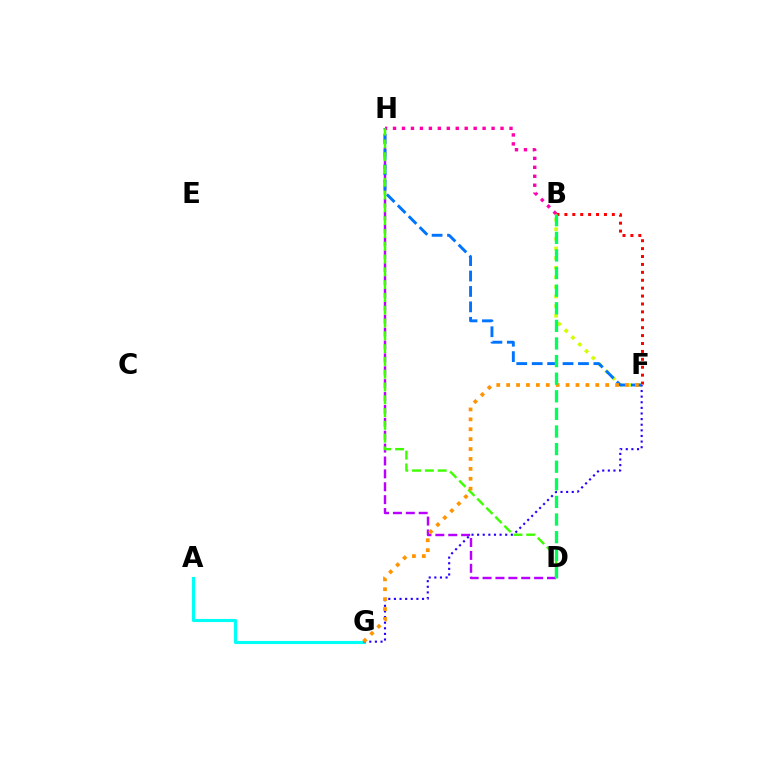{('D', 'H'): [{'color': '#b900ff', 'line_style': 'dashed', 'thickness': 1.75}, {'color': '#3dff00', 'line_style': 'dashed', 'thickness': 1.74}], ('B', 'F'): [{'color': '#d1ff00', 'line_style': 'dotted', 'thickness': 2.61}, {'color': '#ff0000', 'line_style': 'dotted', 'thickness': 2.15}], ('A', 'G'): [{'color': '#00fff6', 'line_style': 'solid', 'thickness': 2.26}], ('B', 'H'): [{'color': '#ff00ac', 'line_style': 'dotted', 'thickness': 2.43}], ('F', 'G'): [{'color': '#2500ff', 'line_style': 'dotted', 'thickness': 1.53}, {'color': '#ff9400', 'line_style': 'dotted', 'thickness': 2.69}], ('F', 'H'): [{'color': '#0074ff', 'line_style': 'dashed', 'thickness': 2.1}], ('B', 'D'): [{'color': '#00ff5c', 'line_style': 'dashed', 'thickness': 2.39}]}